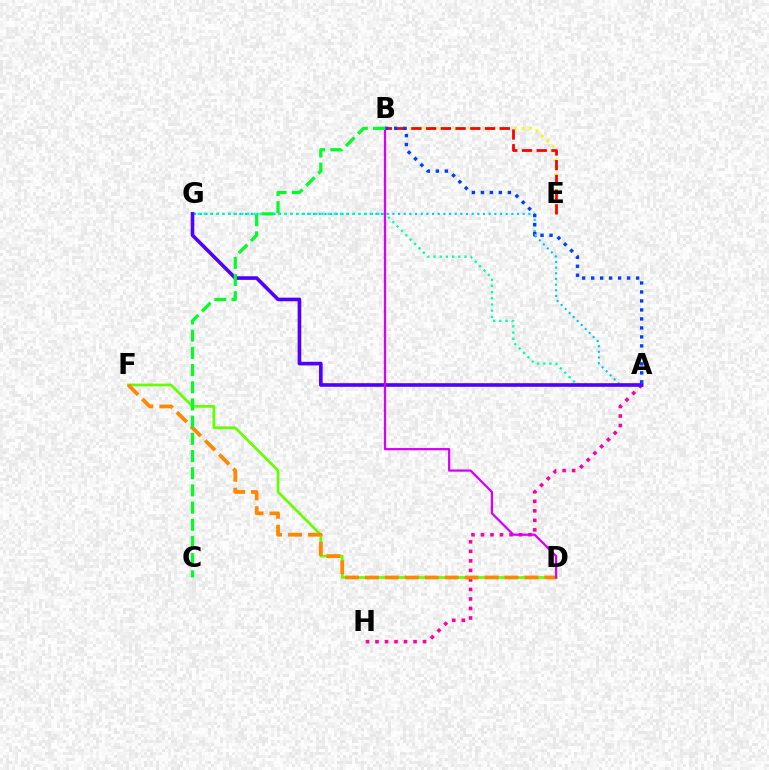{('A', 'H'): [{'color': '#ff00a0', 'line_style': 'dotted', 'thickness': 2.59}], ('D', 'F'): [{'color': '#66ff00', 'line_style': 'solid', 'thickness': 1.97}, {'color': '#ff8800', 'line_style': 'dashed', 'thickness': 2.71}], ('A', 'G'): [{'color': '#00c7ff', 'line_style': 'dotted', 'thickness': 1.54}, {'color': '#00ffaf', 'line_style': 'dotted', 'thickness': 1.68}, {'color': '#4f00ff', 'line_style': 'solid', 'thickness': 2.6}], ('B', 'E'): [{'color': '#eeff00', 'line_style': 'dotted', 'thickness': 2.03}, {'color': '#ff0000', 'line_style': 'dashed', 'thickness': 2.0}], ('A', 'B'): [{'color': '#003fff', 'line_style': 'dotted', 'thickness': 2.44}], ('B', 'D'): [{'color': '#d600ff', 'line_style': 'solid', 'thickness': 1.62}], ('B', 'C'): [{'color': '#00ff27', 'line_style': 'dashed', 'thickness': 2.34}]}